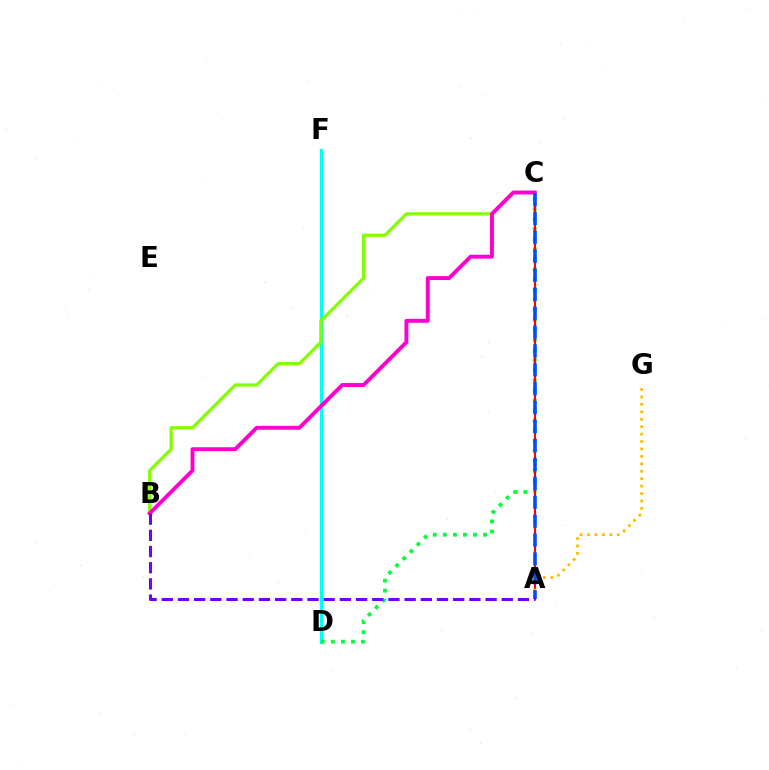{('D', 'F'): [{'color': '#00fff6', 'line_style': 'solid', 'thickness': 2.35}], ('B', 'C'): [{'color': '#84ff00', 'line_style': 'solid', 'thickness': 2.34}, {'color': '#ff00cf', 'line_style': 'solid', 'thickness': 2.81}], ('C', 'D'): [{'color': '#00ff39', 'line_style': 'dotted', 'thickness': 2.74}], ('A', 'C'): [{'color': '#ff0000', 'line_style': 'solid', 'thickness': 1.53}, {'color': '#004bff', 'line_style': 'dashed', 'thickness': 2.57}], ('A', 'G'): [{'color': '#ffbd00', 'line_style': 'dotted', 'thickness': 2.02}], ('A', 'B'): [{'color': '#7200ff', 'line_style': 'dashed', 'thickness': 2.2}]}